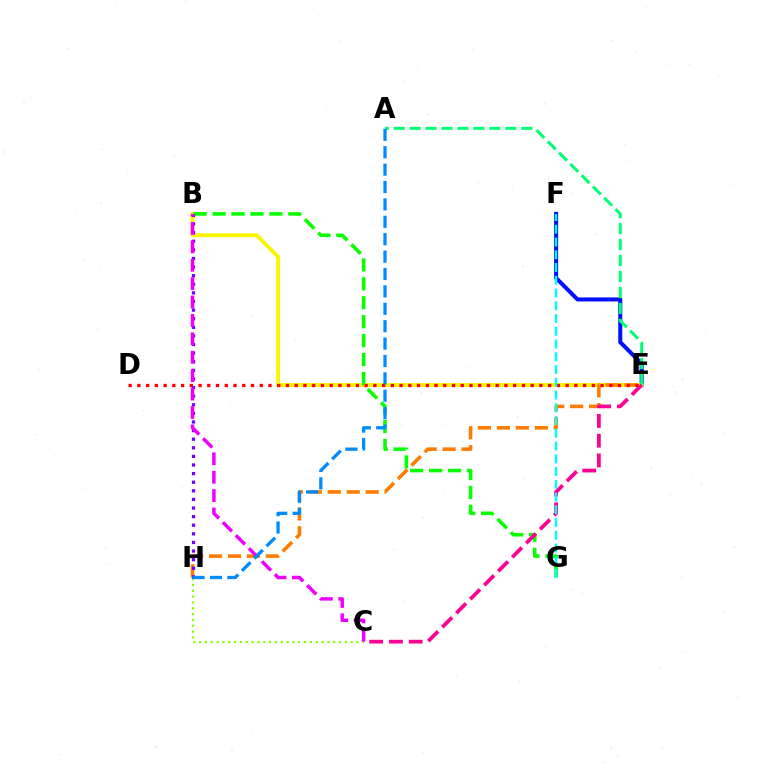{('E', 'F'): [{'color': '#0010ff', 'line_style': 'solid', 'thickness': 2.91}], ('B', 'E'): [{'color': '#fcf500', 'line_style': 'solid', 'thickness': 2.8}], ('A', 'E'): [{'color': '#00ff74', 'line_style': 'dashed', 'thickness': 2.17}], ('C', 'H'): [{'color': '#84ff00', 'line_style': 'dotted', 'thickness': 1.58}], ('E', 'H'): [{'color': '#ff7c00', 'line_style': 'dashed', 'thickness': 2.57}], ('B', 'G'): [{'color': '#08ff00', 'line_style': 'dashed', 'thickness': 2.57}], ('D', 'E'): [{'color': '#ff0000', 'line_style': 'dotted', 'thickness': 2.37}], ('C', 'E'): [{'color': '#ff0094', 'line_style': 'dashed', 'thickness': 2.68}], ('B', 'H'): [{'color': '#7200ff', 'line_style': 'dotted', 'thickness': 2.34}], ('F', 'G'): [{'color': '#00fff6', 'line_style': 'dashed', 'thickness': 1.73}], ('B', 'C'): [{'color': '#ee00ff', 'line_style': 'dashed', 'thickness': 2.5}], ('A', 'H'): [{'color': '#008cff', 'line_style': 'dashed', 'thickness': 2.36}]}